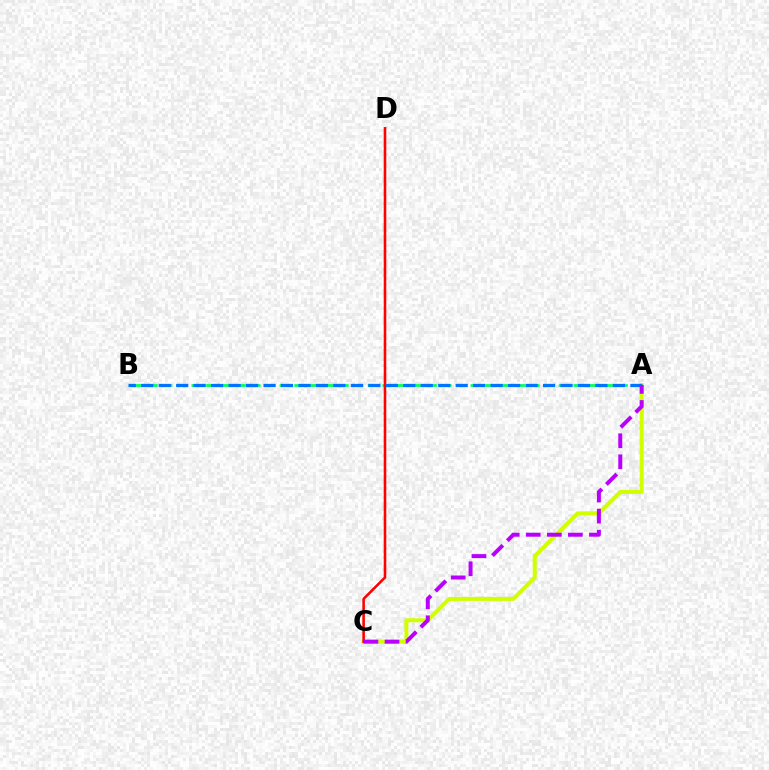{('A', 'B'): [{'color': '#00ff5c', 'line_style': 'dashed', 'thickness': 2.0}, {'color': '#0074ff', 'line_style': 'dashed', 'thickness': 2.37}], ('A', 'C'): [{'color': '#d1ff00', 'line_style': 'solid', 'thickness': 2.89}, {'color': '#b900ff', 'line_style': 'dashed', 'thickness': 2.86}], ('C', 'D'): [{'color': '#ff0000', 'line_style': 'solid', 'thickness': 1.85}]}